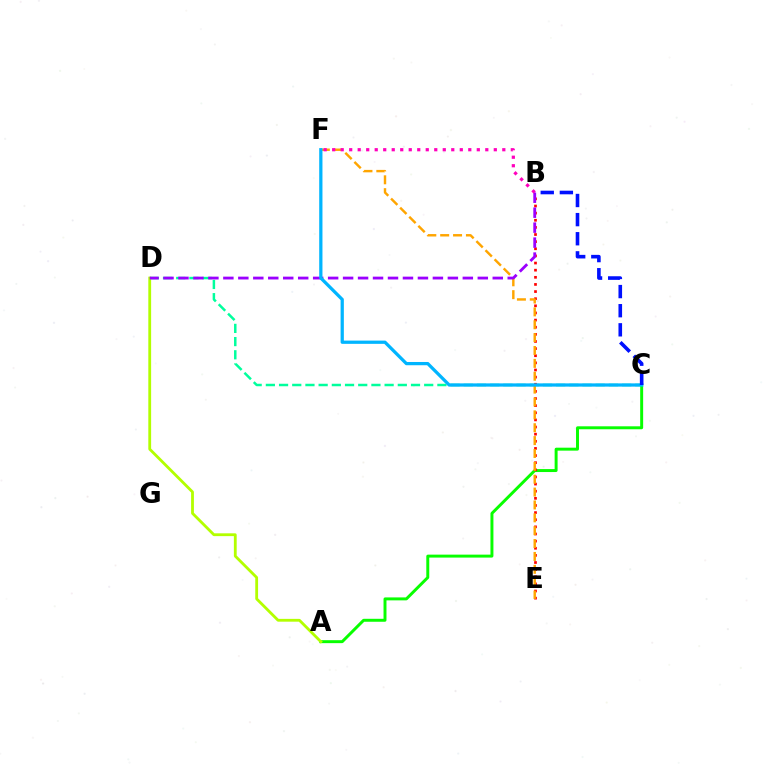{('C', 'D'): [{'color': '#00ff9d', 'line_style': 'dashed', 'thickness': 1.79}], ('A', 'C'): [{'color': '#08ff00', 'line_style': 'solid', 'thickness': 2.13}], ('B', 'E'): [{'color': '#ff0000', 'line_style': 'dotted', 'thickness': 1.94}], ('A', 'D'): [{'color': '#b3ff00', 'line_style': 'solid', 'thickness': 2.02}], ('E', 'F'): [{'color': '#ffa500', 'line_style': 'dashed', 'thickness': 1.75}], ('B', 'D'): [{'color': '#9b00ff', 'line_style': 'dashed', 'thickness': 2.03}], ('B', 'F'): [{'color': '#ff00bd', 'line_style': 'dotted', 'thickness': 2.31}], ('C', 'F'): [{'color': '#00b5ff', 'line_style': 'solid', 'thickness': 2.34}], ('B', 'C'): [{'color': '#0010ff', 'line_style': 'dashed', 'thickness': 2.6}]}